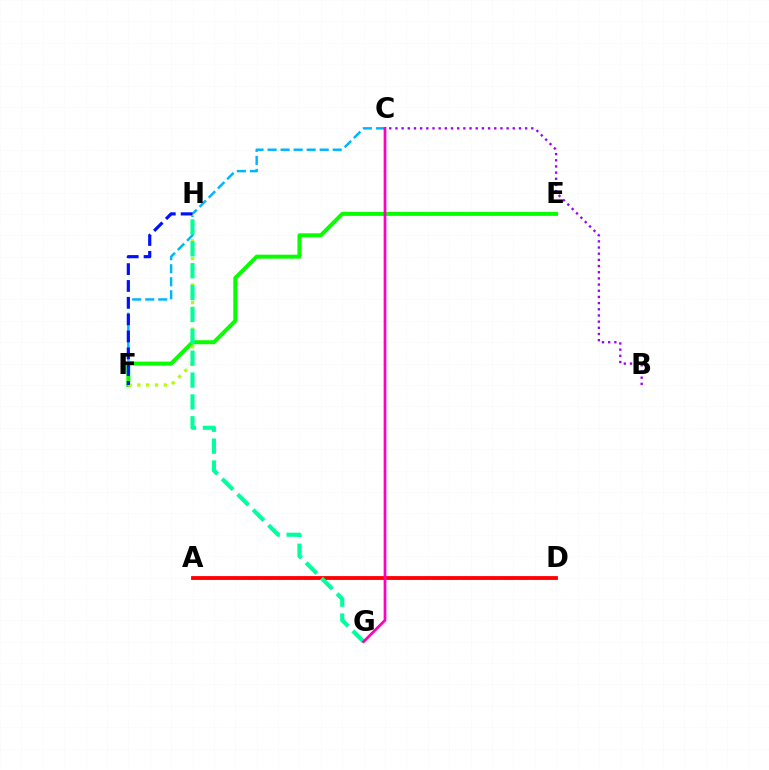{('C', 'F'): [{'color': '#00b5ff', 'line_style': 'dashed', 'thickness': 1.77}], ('A', 'D'): [{'color': '#ffa500', 'line_style': 'dashed', 'thickness': 1.93}, {'color': '#ff0000', 'line_style': 'solid', 'thickness': 2.75}], ('E', 'F'): [{'color': '#08ff00', 'line_style': 'solid', 'thickness': 2.87}], ('F', 'H'): [{'color': '#b3ff00', 'line_style': 'dotted', 'thickness': 2.4}, {'color': '#0010ff', 'line_style': 'dashed', 'thickness': 2.29}], ('B', 'C'): [{'color': '#9b00ff', 'line_style': 'dotted', 'thickness': 1.68}], ('G', 'H'): [{'color': '#00ff9d', 'line_style': 'dashed', 'thickness': 2.97}], ('C', 'G'): [{'color': '#ff00bd', 'line_style': 'solid', 'thickness': 1.96}]}